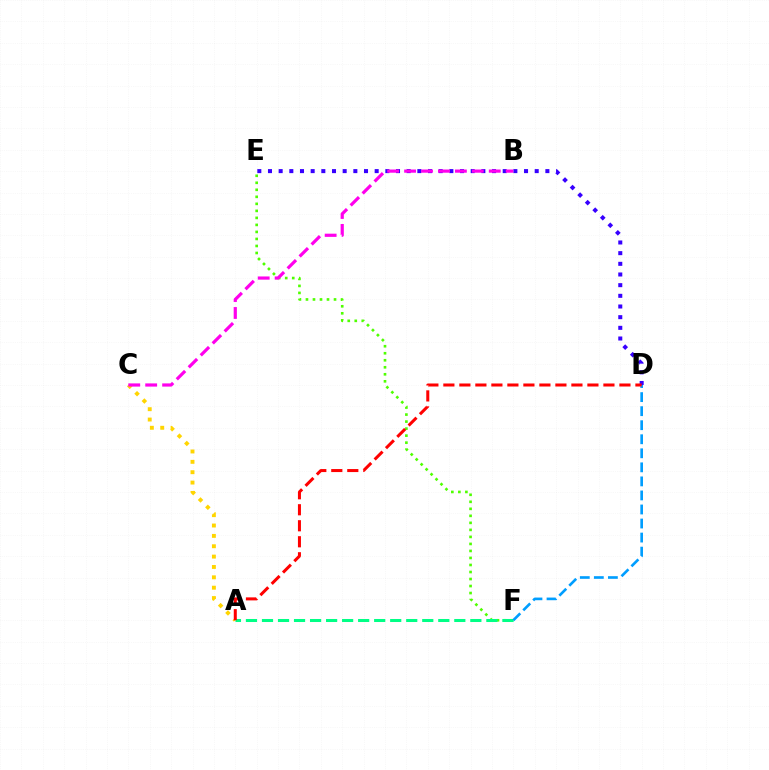{('E', 'F'): [{'color': '#4fff00', 'line_style': 'dotted', 'thickness': 1.91}], ('A', 'C'): [{'color': '#ffd500', 'line_style': 'dotted', 'thickness': 2.82}], ('D', 'E'): [{'color': '#3700ff', 'line_style': 'dotted', 'thickness': 2.9}], ('A', 'F'): [{'color': '#00ff86', 'line_style': 'dashed', 'thickness': 2.18}], ('D', 'F'): [{'color': '#009eff', 'line_style': 'dashed', 'thickness': 1.91}], ('A', 'D'): [{'color': '#ff0000', 'line_style': 'dashed', 'thickness': 2.17}], ('B', 'C'): [{'color': '#ff00ed', 'line_style': 'dashed', 'thickness': 2.3}]}